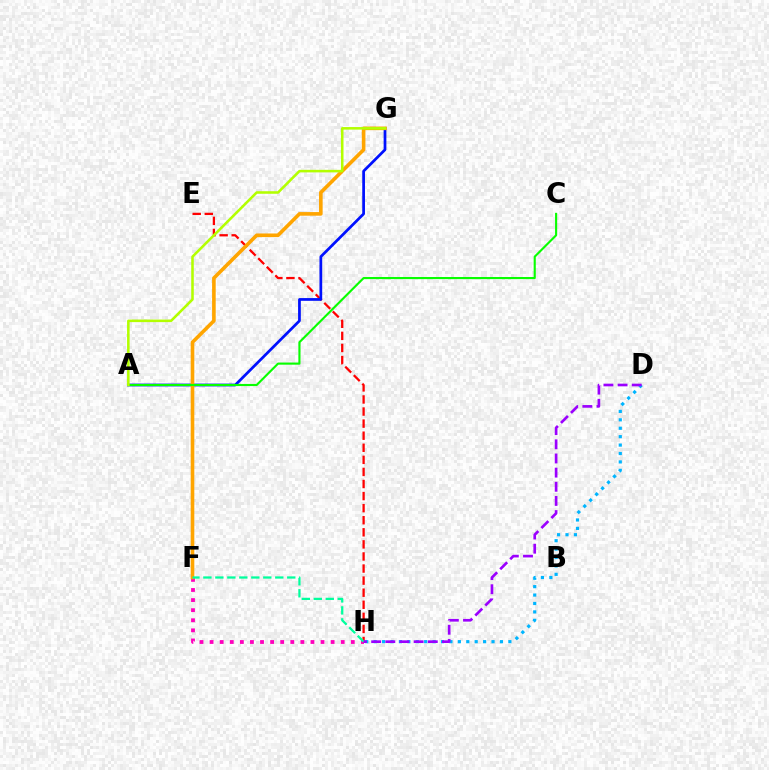{('E', 'H'): [{'color': '#ff0000', 'line_style': 'dashed', 'thickness': 1.64}], ('A', 'G'): [{'color': '#0010ff', 'line_style': 'solid', 'thickness': 1.97}, {'color': '#b3ff00', 'line_style': 'solid', 'thickness': 1.84}], ('D', 'H'): [{'color': '#00b5ff', 'line_style': 'dotted', 'thickness': 2.29}, {'color': '#9b00ff', 'line_style': 'dashed', 'thickness': 1.92}], ('F', 'H'): [{'color': '#ff00bd', 'line_style': 'dotted', 'thickness': 2.74}, {'color': '#00ff9d', 'line_style': 'dashed', 'thickness': 1.63}], ('F', 'G'): [{'color': '#ffa500', 'line_style': 'solid', 'thickness': 2.6}], ('A', 'C'): [{'color': '#08ff00', 'line_style': 'solid', 'thickness': 1.53}]}